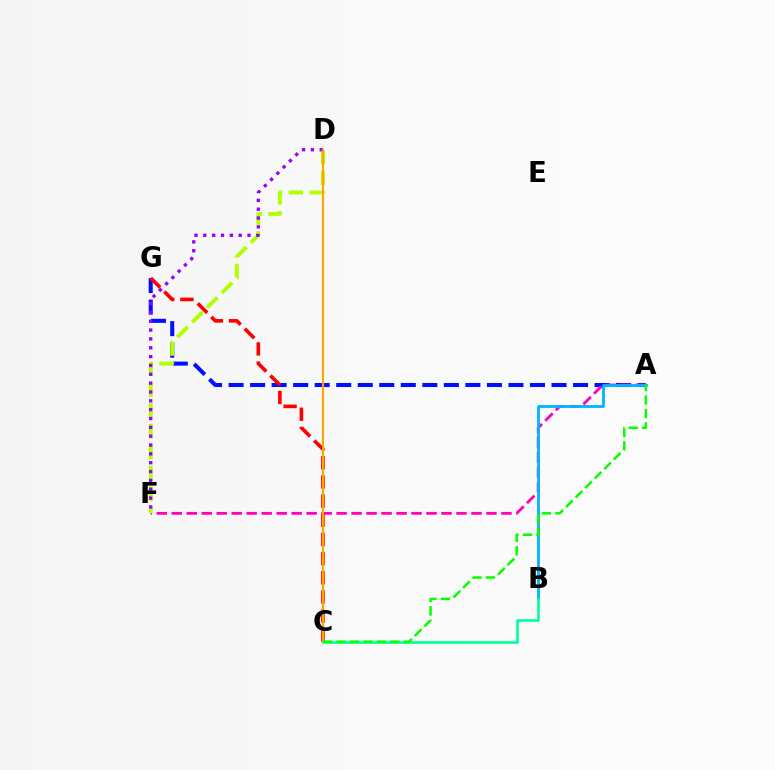{('A', 'G'): [{'color': '#0010ff', 'line_style': 'dashed', 'thickness': 2.92}], ('A', 'F'): [{'color': '#ff00bd', 'line_style': 'dashed', 'thickness': 2.04}], ('D', 'F'): [{'color': '#b3ff00', 'line_style': 'dashed', 'thickness': 2.83}, {'color': '#9b00ff', 'line_style': 'dotted', 'thickness': 2.4}], ('C', 'G'): [{'color': '#ff0000', 'line_style': 'dashed', 'thickness': 2.6}], ('A', 'B'): [{'color': '#00b5ff', 'line_style': 'solid', 'thickness': 2.02}], ('B', 'C'): [{'color': '#00ff9d', 'line_style': 'solid', 'thickness': 1.9}], ('C', 'D'): [{'color': '#ffa500', 'line_style': 'solid', 'thickness': 1.54}], ('A', 'C'): [{'color': '#08ff00', 'line_style': 'dashed', 'thickness': 1.83}]}